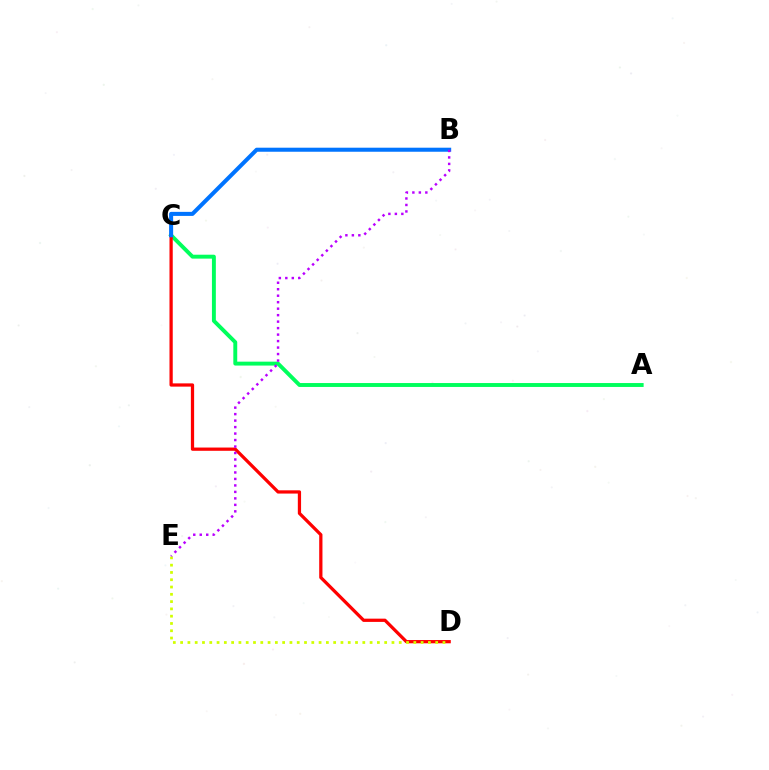{('A', 'C'): [{'color': '#00ff5c', 'line_style': 'solid', 'thickness': 2.81}], ('C', 'D'): [{'color': '#ff0000', 'line_style': 'solid', 'thickness': 2.34}], ('D', 'E'): [{'color': '#d1ff00', 'line_style': 'dotted', 'thickness': 1.98}], ('B', 'C'): [{'color': '#0074ff', 'line_style': 'solid', 'thickness': 2.91}], ('B', 'E'): [{'color': '#b900ff', 'line_style': 'dotted', 'thickness': 1.76}]}